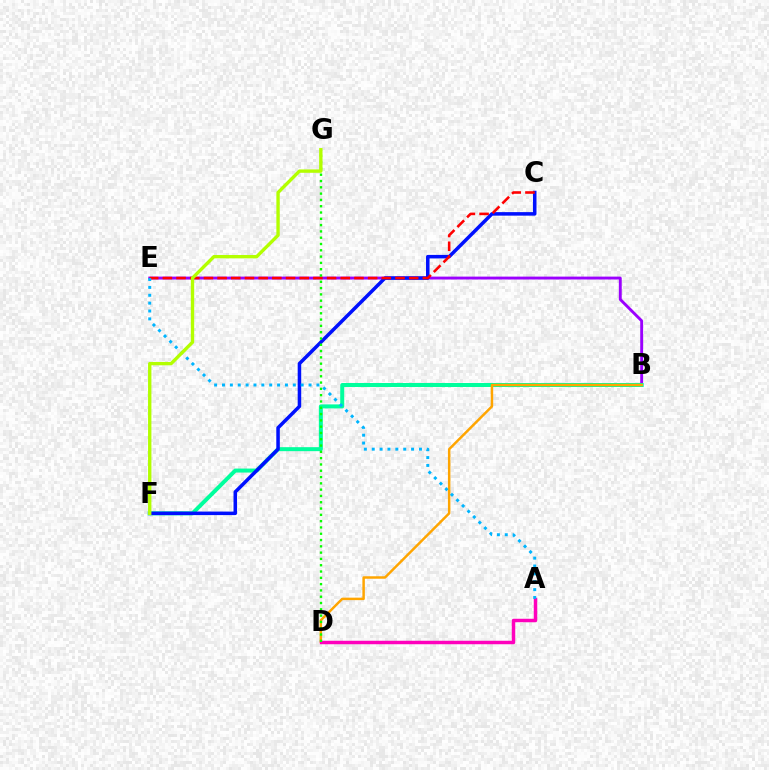{('B', 'E'): [{'color': '#9b00ff', 'line_style': 'solid', 'thickness': 2.08}], ('B', 'F'): [{'color': '#00ff9d', 'line_style': 'solid', 'thickness': 2.87}], ('B', 'D'): [{'color': '#ffa500', 'line_style': 'solid', 'thickness': 1.78}], ('C', 'F'): [{'color': '#0010ff', 'line_style': 'solid', 'thickness': 2.54}], ('A', 'D'): [{'color': '#ff00bd', 'line_style': 'solid', 'thickness': 2.5}], ('C', 'E'): [{'color': '#ff0000', 'line_style': 'dashed', 'thickness': 1.86}], ('D', 'G'): [{'color': '#08ff00', 'line_style': 'dotted', 'thickness': 1.71}], ('A', 'E'): [{'color': '#00b5ff', 'line_style': 'dotted', 'thickness': 2.14}], ('F', 'G'): [{'color': '#b3ff00', 'line_style': 'solid', 'thickness': 2.42}]}